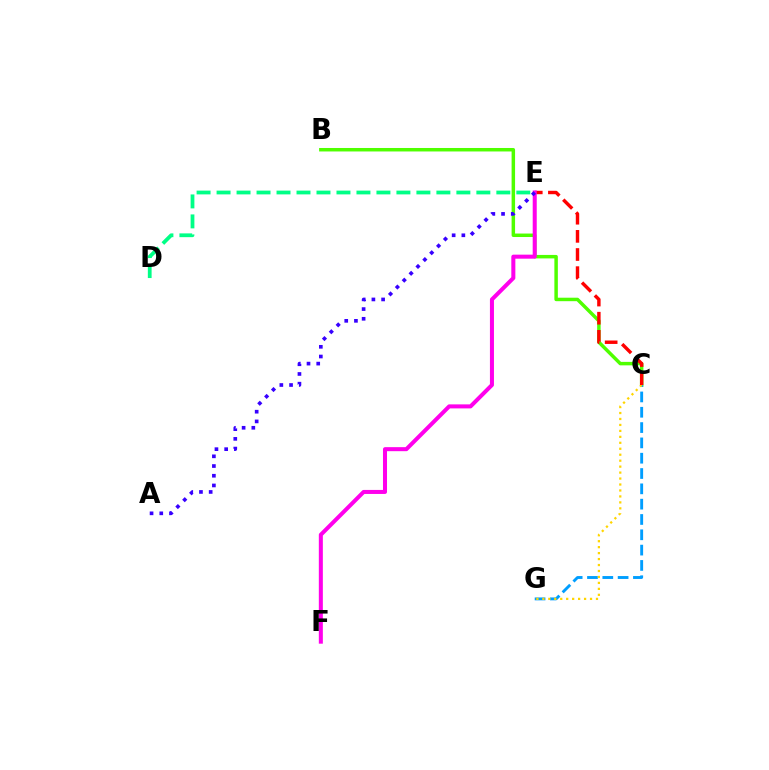{('B', 'C'): [{'color': '#4fff00', 'line_style': 'solid', 'thickness': 2.5}], ('C', 'G'): [{'color': '#009eff', 'line_style': 'dashed', 'thickness': 2.08}, {'color': '#ffd500', 'line_style': 'dotted', 'thickness': 1.62}], ('C', 'E'): [{'color': '#ff0000', 'line_style': 'dashed', 'thickness': 2.46}], ('E', 'F'): [{'color': '#ff00ed', 'line_style': 'solid', 'thickness': 2.9}], ('A', 'E'): [{'color': '#3700ff', 'line_style': 'dotted', 'thickness': 2.64}], ('D', 'E'): [{'color': '#00ff86', 'line_style': 'dashed', 'thickness': 2.71}]}